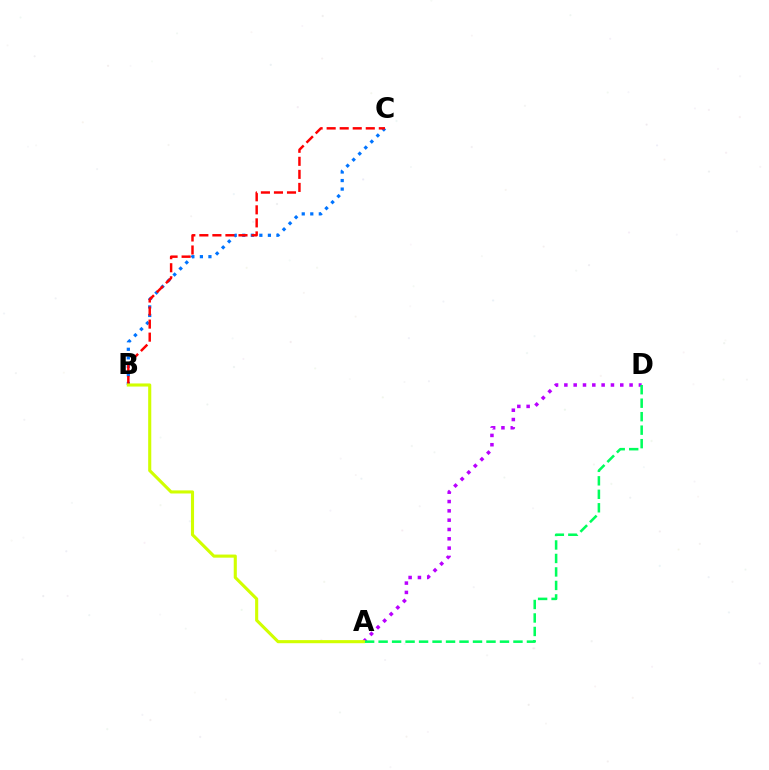{('B', 'C'): [{'color': '#0074ff', 'line_style': 'dotted', 'thickness': 2.32}, {'color': '#ff0000', 'line_style': 'dashed', 'thickness': 1.77}], ('A', 'D'): [{'color': '#b900ff', 'line_style': 'dotted', 'thickness': 2.53}, {'color': '#00ff5c', 'line_style': 'dashed', 'thickness': 1.83}], ('A', 'B'): [{'color': '#d1ff00', 'line_style': 'solid', 'thickness': 2.23}]}